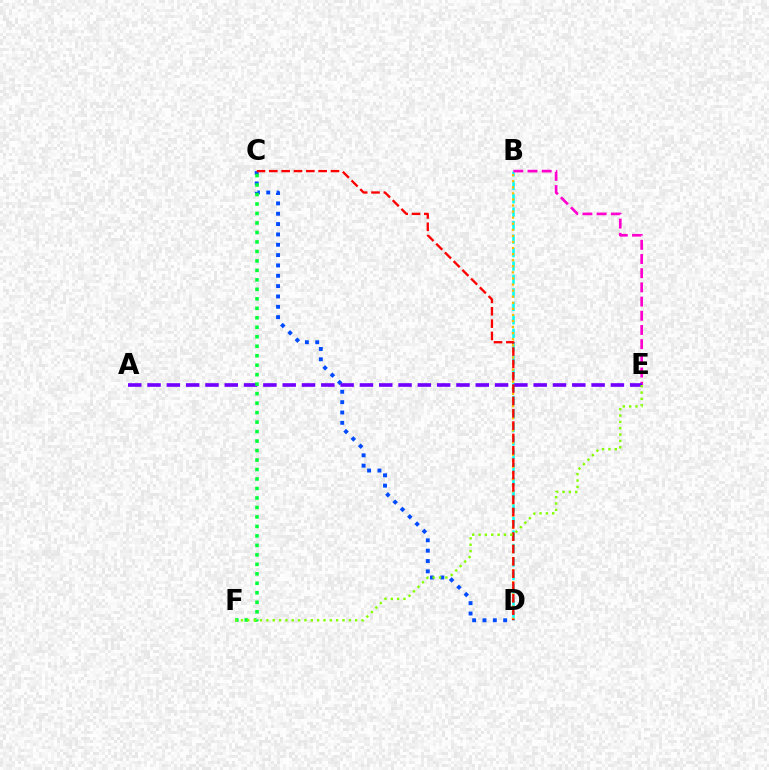{('C', 'D'): [{'color': '#004bff', 'line_style': 'dotted', 'thickness': 2.81}, {'color': '#ff0000', 'line_style': 'dashed', 'thickness': 1.68}], ('B', 'D'): [{'color': '#00fff6', 'line_style': 'dashed', 'thickness': 1.83}, {'color': '#ffbd00', 'line_style': 'dotted', 'thickness': 1.65}], ('B', 'E'): [{'color': '#ff00cf', 'line_style': 'dashed', 'thickness': 1.93}], ('A', 'E'): [{'color': '#7200ff', 'line_style': 'dashed', 'thickness': 2.62}], ('C', 'F'): [{'color': '#00ff39', 'line_style': 'dotted', 'thickness': 2.58}], ('E', 'F'): [{'color': '#84ff00', 'line_style': 'dotted', 'thickness': 1.72}]}